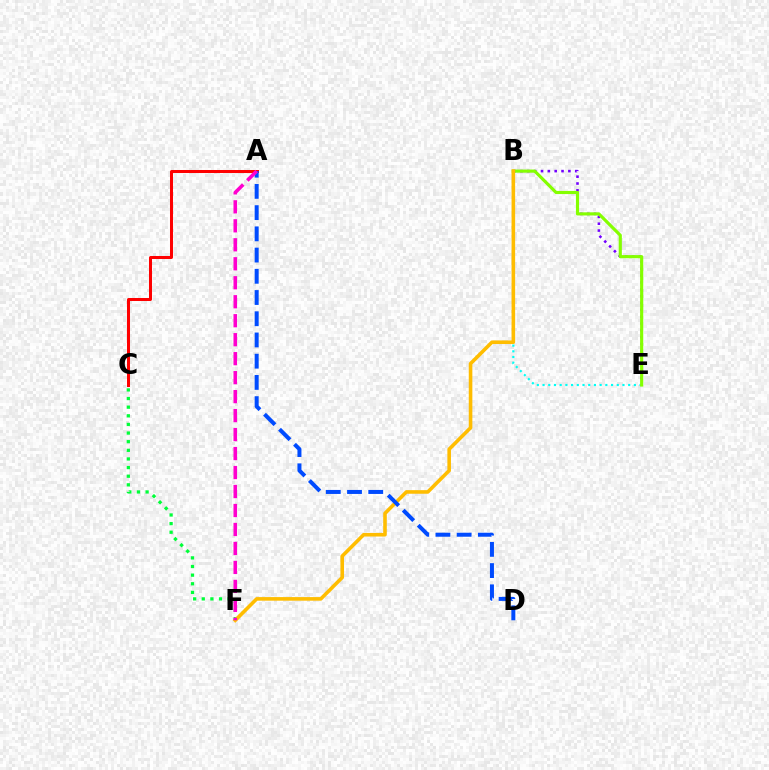{('B', 'E'): [{'color': '#7200ff', 'line_style': 'dotted', 'thickness': 1.86}, {'color': '#00fff6', 'line_style': 'dotted', 'thickness': 1.55}, {'color': '#84ff00', 'line_style': 'solid', 'thickness': 2.27}], ('C', 'F'): [{'color': '#00ff39', 'line_style': 'dotted', 'thickness': 2.34}], ('A', 'C'): [{'color': '#ff0000', 'line_style': 'solid', 'thickness': 2.17}], ('B', 'F'): [{'color': '#ffbd00', 'line_style': 'solid', 'thickness': 2.59}], ('A', 'D'): [{'color': '#004bff', 'line_style': 'dashed', 'thickness': 2.88}], ('A', 'F'): [{'color': '#ff00cf', 'line_style': 'dashed', 'thickness': 2.58}]}